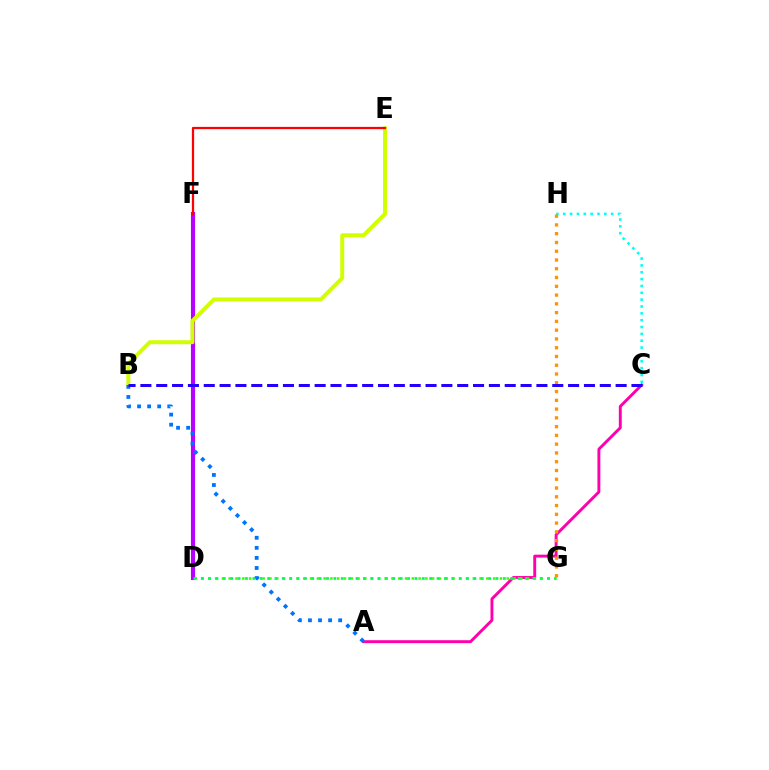{('D', 'F'): [{'color': '#b900ff', 'line_style': 'solid', 'thickness': 2.97}], ('A', 'C'): [{'color': '#ff00ac', 'line_style': 'solid', 'thickness': 2.1}], ('B', 'E'): [{'color': '#d1ff00', 'line_style': 'solid', 'thickness': 2.85}], ('C', 'H'): [{'color': '#00fff6', 'line_style': 'dotted', 'thickness': 1.86}], ('D', 'G'): [{'color': '#3dff00', 'line_style': 'dotted', 'thickness': 1.84}, {'color': '#00ff5c', 'line_style': 'dotted', 'thickness': 2.0}], ('E', 'F'): [{'color': '#ff0000', 'line_style': 'solid', 'thickness': 1.62}], ('G', 'H'): [{'color': '#ff9400', 'line_style': 'dotted', 'thickness': 2.38}], ('A', 'B'): [{'color': '#0074ff', 'line_style': 'dotted', 'thickness': 2.74}], ('B', 'C'): [{'color': '#2500ff', 'line_style': 'dashed', 'thickness': 2.15}]}